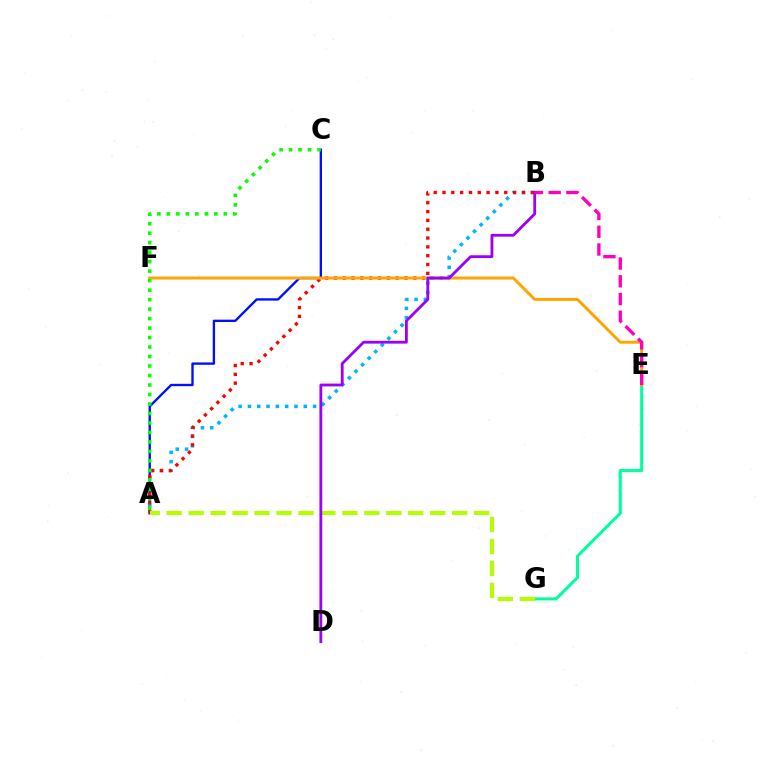{('A', 'C'): [{'color': '#0010ff', 'line_style': 'solid', 'thickness': 1.7}, {'color': '#08ff00', 'line_style': 'dotted', 'thickness': 2.58}], ('A', 'B'): [{'color': '#00b5ff', 'line_style': 'dotted', 'thickness': 2.53}, {'color': '#ff0000', 'line_style': 'dotted', 'thickness': 2.4}], ('E', 'G'): [{'color': '#00ff9d', 'line_style': 'solid', 'thickness': 2.2}], ('E', 'F'): [{'color': '#ffa500', 'line_style': 'solid', 'thickness': 2.13}], ('A', 'G'): [{'color': '#b3ff00', 'line_style': 'dashed', 'thickness': 2.98}], ('B', 'D'): [{'color': '#9b00ff', 'line_style': 'solid', 'thickness': 2.02}], ('B', 'E'): [{'color': '#ff00bd', 'line_style': 'dashed', 'thickness': 2.41}]}